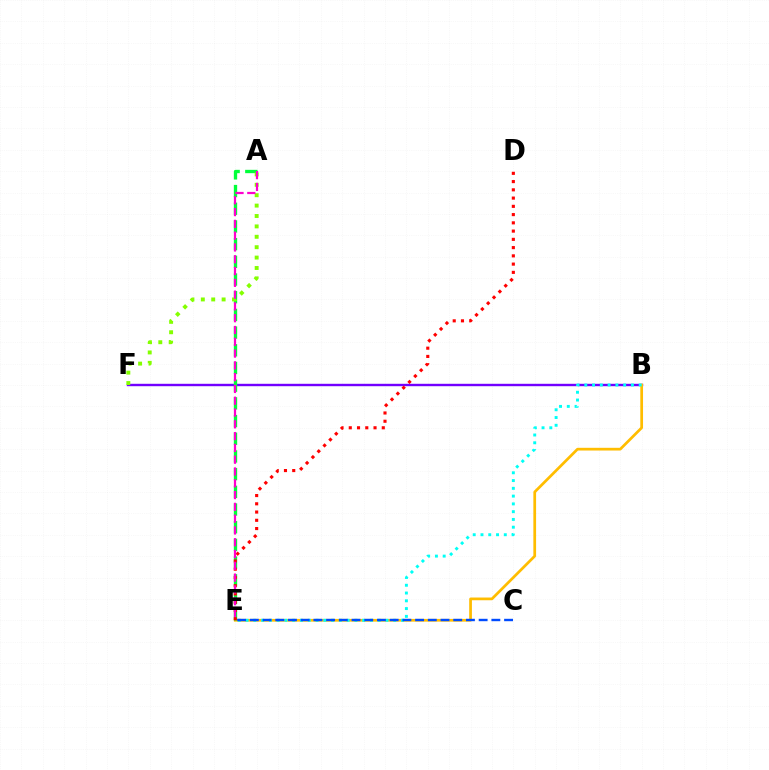{('B', 'F'): [{'color': '#7200ff', 'line_style': 'solid', 'thickness': 1.74}], ('B', 'E'): [{'color': '#ffbd00', 'line_style': 'solid', 'thickness': 1.96}, {'color': '#00fff6', 'line_style': 'dotted', 'thickness': 2.11}], ('A', 'E'): [{'color': '#00ff39', 'line_style': 'dashed', 'thickness': 2.4}, {'color': '#ff00cf', 'line_style': 'dashed', 'thickness': 1.6}], ('A', 'F'): [{'color': '#84ff00', 'line_style': 'dotted', 'thickness': 2.82}], ('D', 'E'): [{'color': '#ff0000', 'line_style': 'dotted', 'thickness': 2.24}], ('C', 'E'): [{'color': '#004bff', 'line_style': 'dashed', 'thickness': 1.73}]}